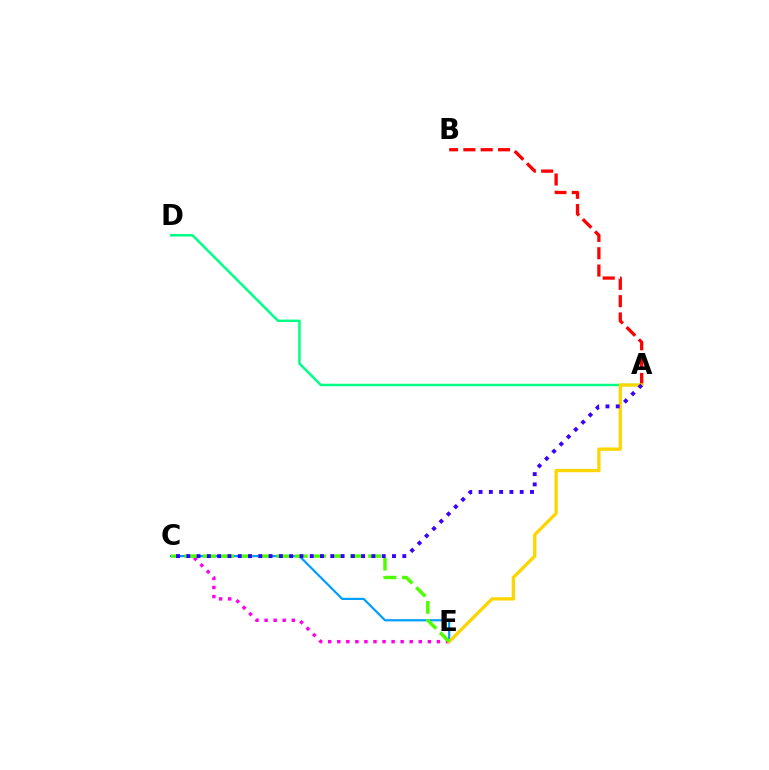{('C', 'E'): [{'color': '#ff00ed', 'line_style': 'dotted', 'thickness': 2.46}, {'color': '#009eff', 'line_style': 'solid', 'thickness': 1.59}, {'color': '#4fff00', 'line_style': 'dashed', 'thickness': 2.5}], ('A', 'B'): [{'color': '#ff0000', 'line_style': 'dashed', 'thickness': 2.35}], ('A', 'D'): [{'color': '#00ff86', 'line_style': 'solid', 'thickness': 1.78}], ('A', 'E'): [{'color': '#ffd500', 'line_style': 'solid', 'thickness': 2.36}], ('A', 'C'): [{'color': '#3700ff', 'line_style': 'dotted', 'thickness': 2.79}]}